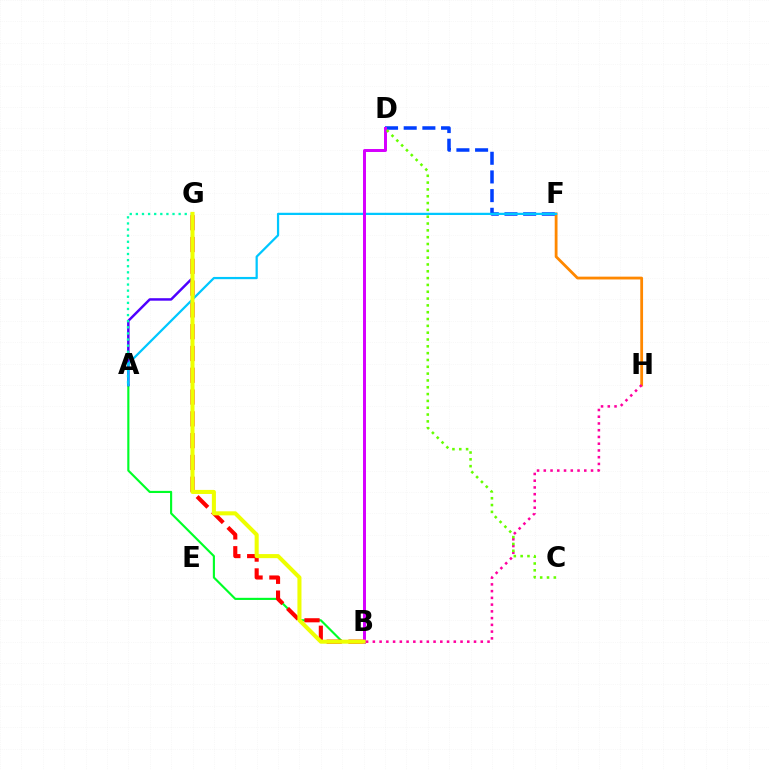{('A', 'B'): [{'color': '#00ff27', 'line_style': 'solid', 'thickness': 1.54}], ('F', 'H'): [{'color': '#ff8800', 'line_style': 'solid', 'thickness': 2.01}], ('D', 'F'): [{'color': '#003fff', 'line_style': 'dashed', 'thickness': 2.54}], ('A', 'G'): [{'color': '#4f00ff', 'line_style': 'solid', 'thickness': 1.78}, {'color': '#00ffaf', 'line_style': 'dotted', 'thickness': 1.66}], ('B', 'G'): [{'color': '#ff0000', 'line_style': 'dashed', 'thickness': 2.96}, {'color': '#eeff00', 'line_style': 'solid', 'thickness': 2.92}], ('B', 'H'): [{'color': '#ff00a0', 'line_style': 'dotted', 'thickness': 1.83}], ('A', 'F'): [{'color': '#00c7ff', 'line_style': 'solid', 'thickness': 1.61}], ('B', 'D'): [{'color': '#d600ff', 'line_style': 'solid', 'thickness': 2.14}], ('C', 'D'): [{'color': '#66ff00', 'line_style': 'dotted', 'thickness': 1.85}]}